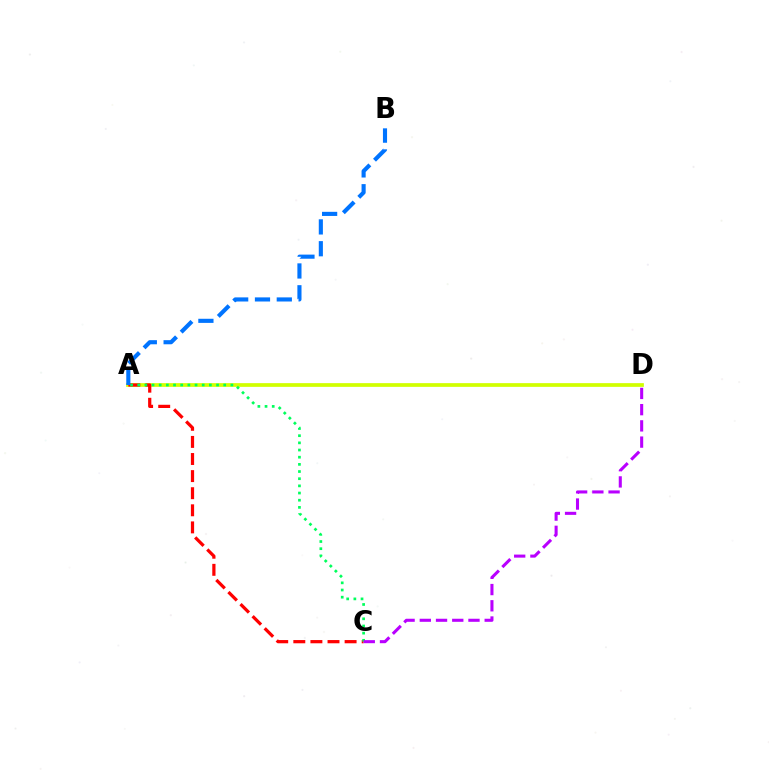{('A', 'D'): [{'color': '#d1ff00', 'line_style': 'solid', 'thickness': 2.68}], ('A', 'C'): [{'color': '#ff0000', 'line_style': 'dashed', 'thickness': 2.32}, {'color': '#00ff5c', 'line_style': 'dotted', 'thickness': 1.95}], ('A', 'B'): [{'color': '#0074ff', 'line_style': 'dashed', 'thickness': 2.96}], ('C', 'D'): [{'color': '#b900ff', 'line_style': 'dashed', 'thickness': 2.2}]}